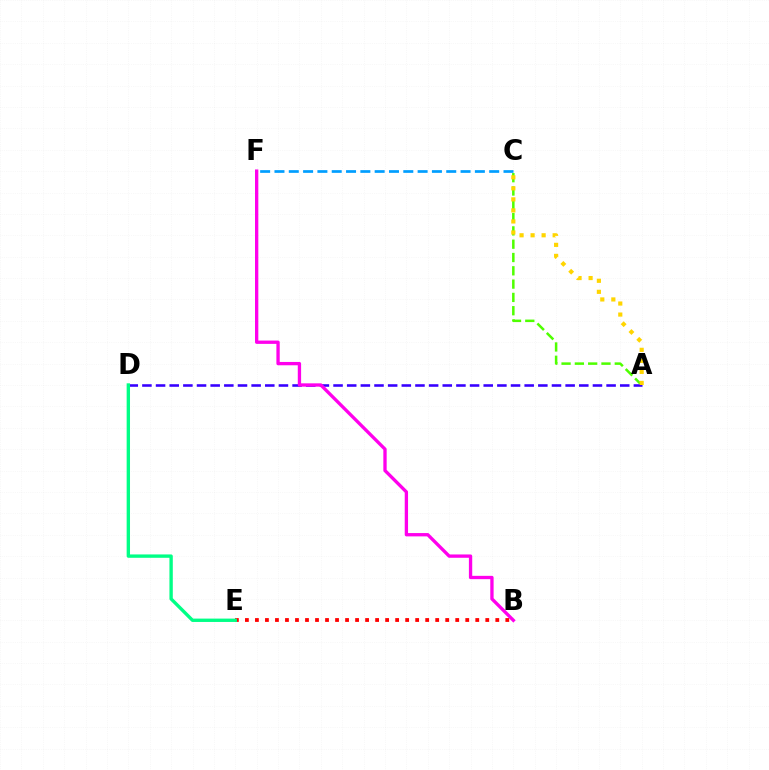{('C', 'F'): [{'color': '#009eff', 'line_style': 'dashed', 'thickness': 1.94}], ('A', 'C'): [{'color': '#4fff00', 'line_style': 'dashed', 'thickness': 1.81}, {'color': '#ffd500', 'line_style': 'dotted', 'thickness': 3.0}], ('A', 'D'): [{'color': '#3700ff', 'line_style': 'dashed', 'thickness': 1.85}], ('B', 'F'): [{'color': '#ff00ed', 'line_style': 'solid', 'thickness': 2.39}], ('B', 'E'): [{'color': '#ff0000', 'line_style': 'dotted', 'thickness': 2.72}], ('D', 'E'): [{'color': '#00ff86', 'line_style': 'solid', 'thickness': 2.42}]}